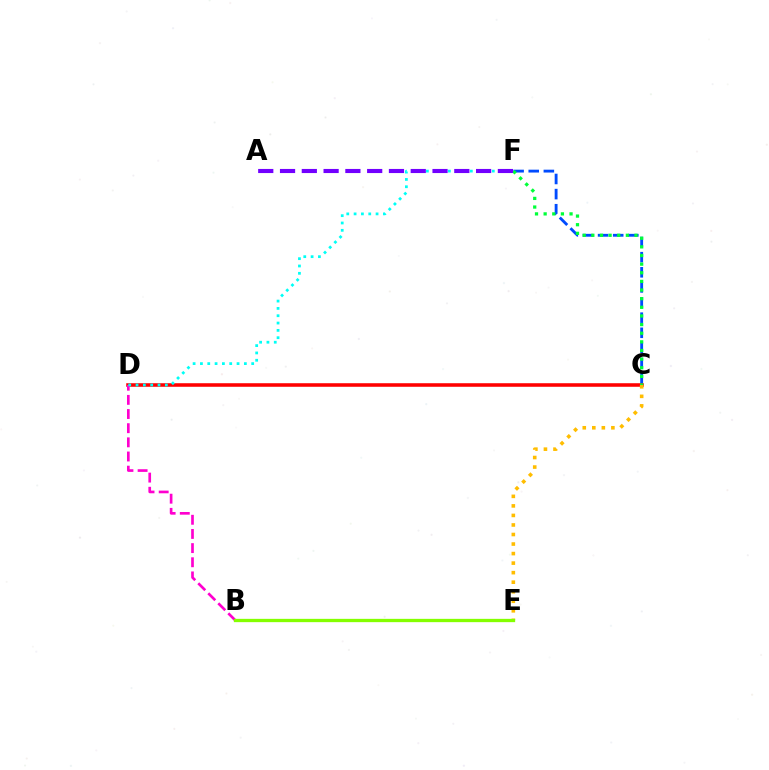{('C', 'F'): [{'color': '#004bff', 'line_style': 'dashed', 'thickness': 2.05}, {'color': '#00ff39', 'line_style': 'dotted', 'thickness': 2.35}], ('C', 'D'): [{'color': '#ff0000', 'line_style': 'solid', 'thickness': 2.56}], ('B', 'D'): [{'color': '#ff00cf', 'line_style': 'dashed', 'thickness': 1.92}], ('C', 'E'): [{'color': '#ffbd00', 'line_style': 'dotted', 'thickness': 2.59}], ('D', 'F'): [{'color': '#00fff6', 'line_style': 'dotted', 'thickness': 1.99}], ('A', 'F'): [{'color': '#7200ff', 'line_style': 'dashed', 'thickness': 2.96}], ('B', 'E'): [{'color': '#84ff00', 'line_style': 'solid', 'thickness': 2.38}]}